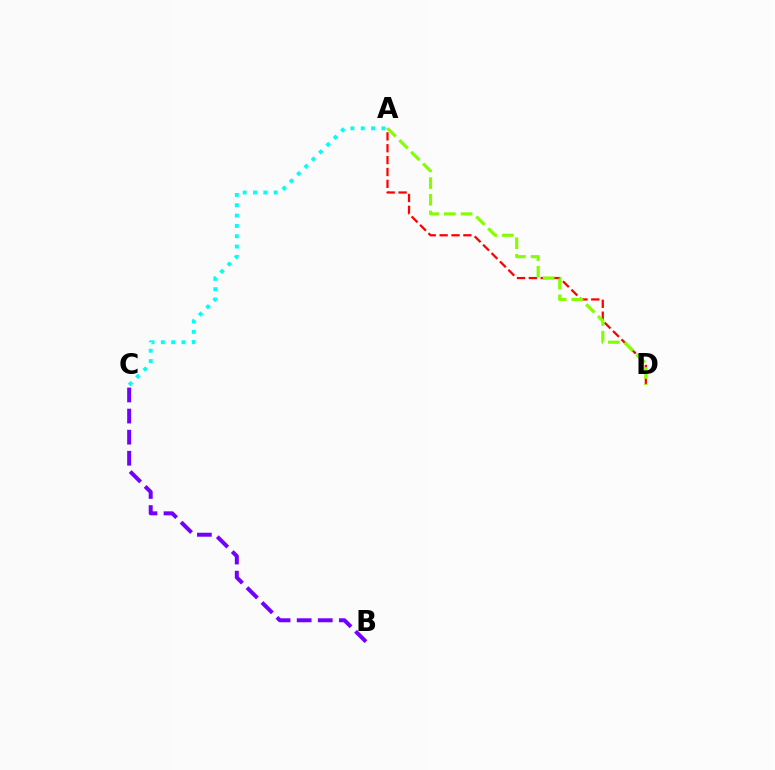{('A', 'D'): [{'color': '#ff0000', 'line_style': 'dashed', 'thickness': 1.61}, {'color': '#84ff00', 'line_style': 'dashed', 'thickness': 2.27}], ('B', 'C'): [{'color': '#7200ff', 'line_style': 'dashed', 'thickness': 2.87}], ('A', 'C'): [{'color': '#00fff6', 'line_style': 'dotted', 'thickness': 2.8}]}